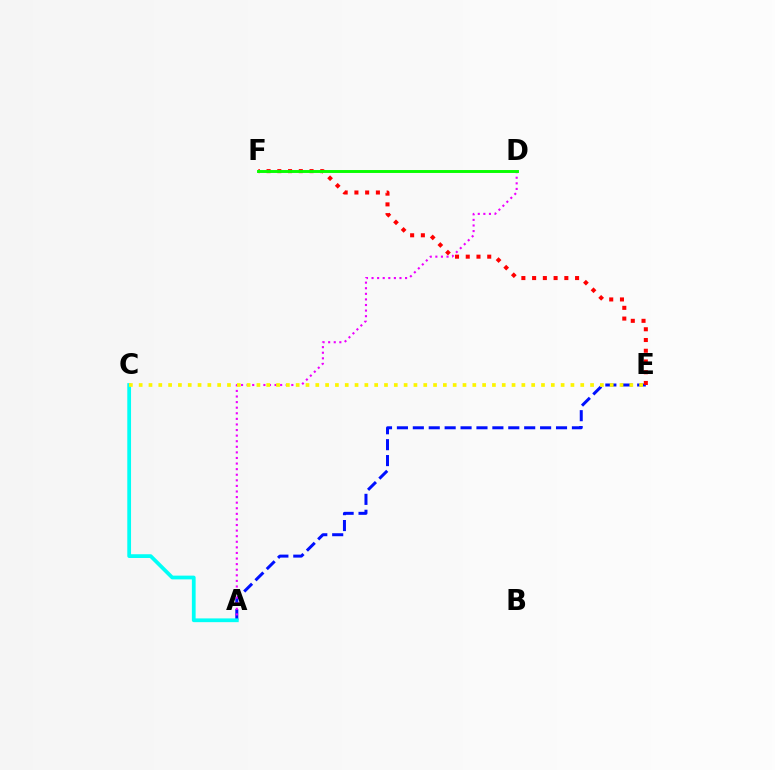{('A', 'E'): [{'color': '#0010ff', 'line_style': 'dashed', 'thickness': 2.16}], ('A', 'D'): [{'color': '#ee00ff', 'line_style': 'dotted', 'thickness': 1.52}], ('A', 'C'): [{'color': '#00fff6', 'line_style': 'solid', 'thickness': 2.7}], ('E', 'F'): [{'color': '#ff0000', 'line_style': 'dotted', 'thickness': 2.92}], ('C', 'E'): [{'color': '#fcf500', 'line_style': 'dotted', 'thickness': 2.67}], ('D', 'F'): [{'color': '#08ff00', 'line_style': 'solid', 'thickness': 2.1}]}